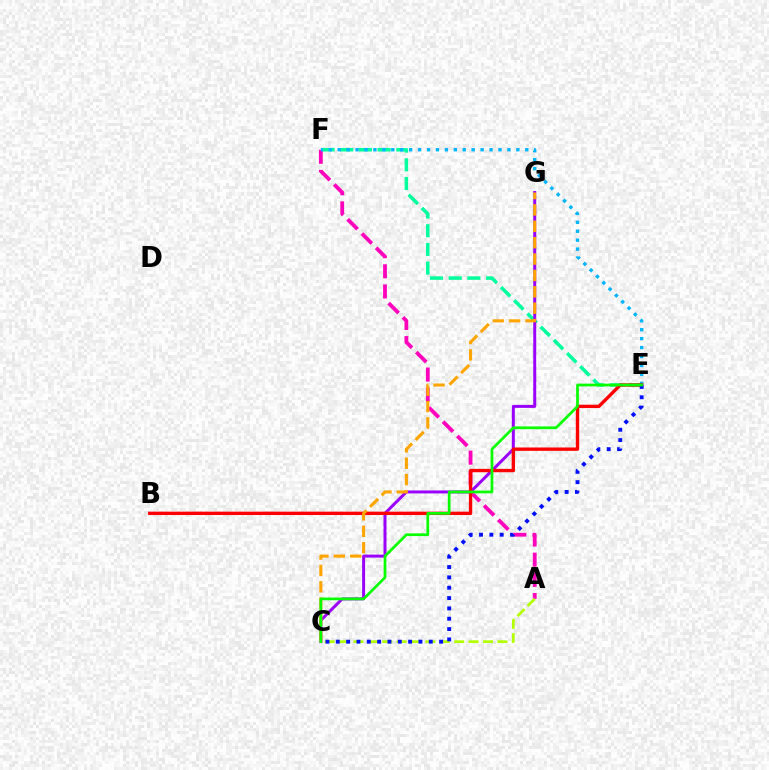{('E', 'F'): [{'color': '#00ff9d', 'line_style': 'dashed', 'thickness': 2.54}, {'color': '#00b5ff', 'line_style': 'dotted', 'thickness': 2.43}], ('A', 'F'): [{'color': '#ff00bd', 'line_style': 'dashed', 'thickness': 2.74}], ('C', 'G'): [{'color': '#9b00ff', 'line_style': 'solid', 'thickness': 2.15}, {'color': '#ffa500', 'line_style': 'dashed', 'thickness': 2.23}], ('B', 'E'): [{'color': '#ff0000', 'line_style': 'solid', 'thickness': 2.43}], ('A', 'C'): [{'color': '#b3ff00', 'line_style': 'dashed', 'thickness': 1.96}], ('C', 'E'): [{'color': '#0010ff', 'line_style': 'dotted', 'thickness': 2.81}, {'color': '#08ff00', 'line_style': 'solid', 'thickness': 1.96}]}